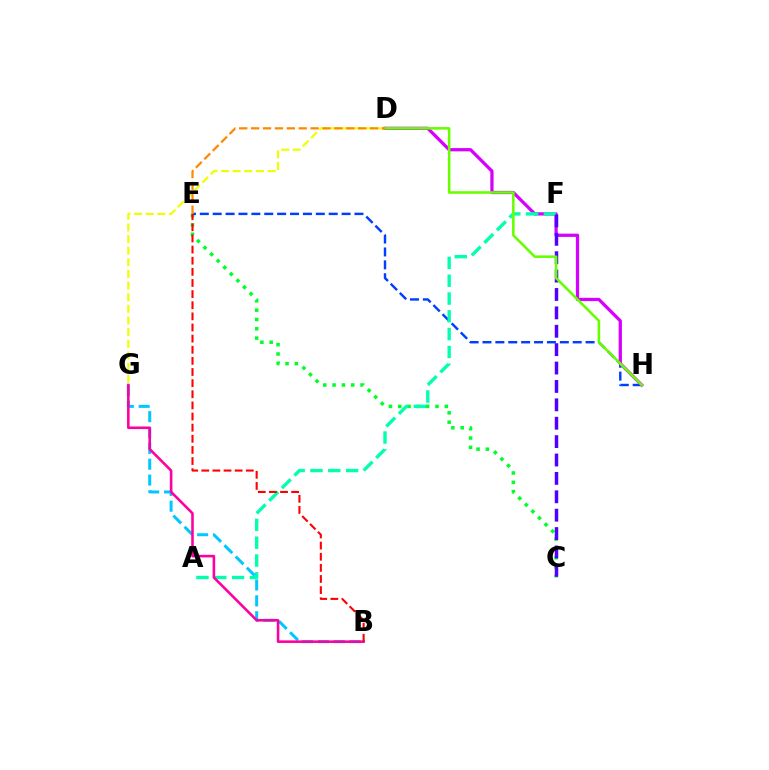{('C', 'E'): [{'color': '#00ff27', 'line_style': 'dotted', 'thickness': 2.53}], ('E', 'H'): [{'color': '#003fff', 'line_style': 'dashed', 'thickness': 1.75}], ('D', 'H'): [{'color': '#d600ff', 'line_style': 'solid', 'thickness': 2.35}, {'color': '#66ff00', 'line_style': 'solid', 'thickness': 1.84}], ('A', 'F'): [{'color': '#00ffaf', 'line_style': 'dashed', 'thickness': 2.42}], ('B', 'G'): [{'color': '#00c7ff', 'line_style': 'dashed', 'thickness': 2.15}, {'color': '#ff00a0', 'line_style': 'solid', 'thickness': 1.87}], ('D', 'G'): [{'color': '#eeff00', 'line_style': 'dashed', 'thickness': 1.58}], ('C', 'F'): [{'color': '#4f00ff', 'line_style': 'dashed', 'thickness': 2.5}], ('B', 'E'): [{'color': '#ff0000', 'line_style': 'dashed', 'thickness': 1.51}], ('D', 'E'): [{'color': '#ff8800', 'line_style': 'dashed', 'thickness': 1.62}]}